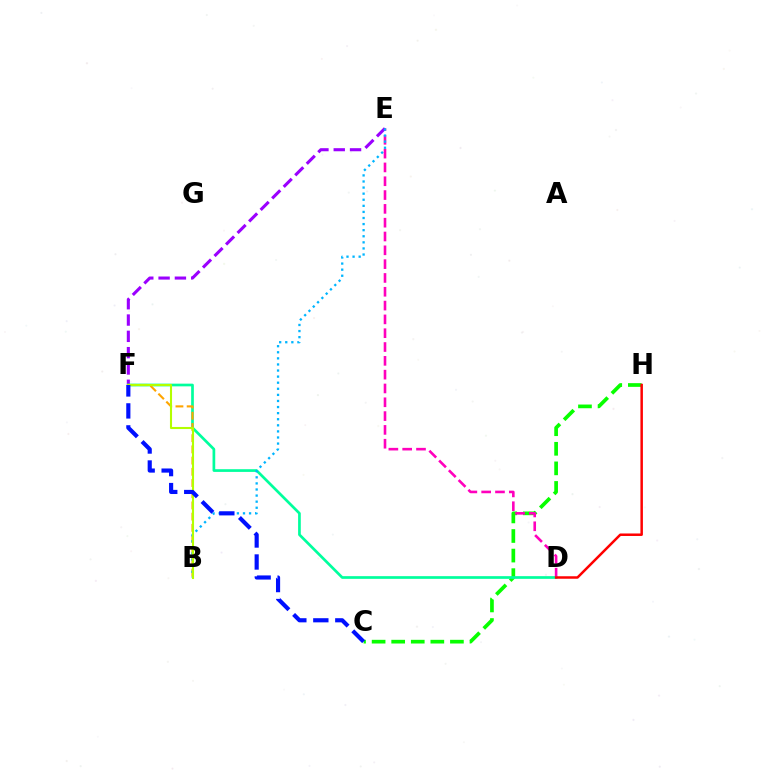{('C', 'H'): [{'color': '#08ff00', 'line_style': 'dashed', 'thickness': 2.66}], ('D', 'E'): [{'color': '#ff00bd', 'line_style': 'dashed', 'thickness': 1.88}], ('E', 'F'): [{'color': '#9b00ff', 'line_style': 'dashed', 'thickness': 2.22}], ('D', 'F'): [{'color': '#00ff9d', 'line_style': 'solid', 'thickness': 1.94}], ('D', 'H'): [{'color': '#ff0000', 'line_style': 'solid', 'thickness': 1.79}], ('B', 'F'): [{'color': '#ffa500', 'line_style': 'dashed', 'thickness': 1.52}, {'color': '#b3ff00', 'line_style': 'solid', 'thickness': 1.51}], ('B', 'E'): [{'color': '#00b5ff', 'line_style': 'dotted', 'thickness': 1.65}], ('C', 'F'): [{'color': '#0010ff', 'line_style': 'dashed', 'thickness': 2.99}]}